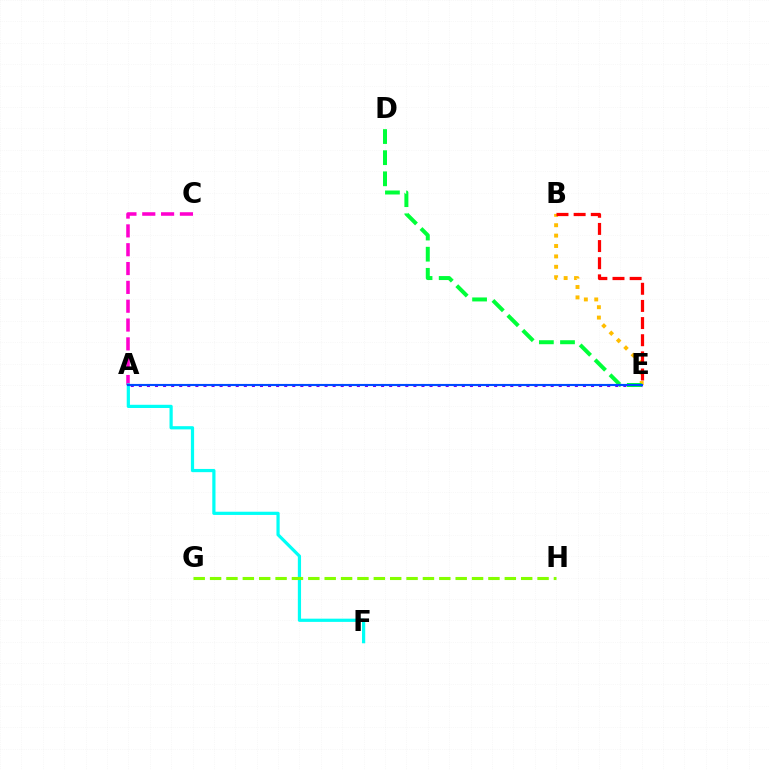{('B', 'E'): [{'color': '#ffbd00', 'line_style': 'dotted', 'thickness': 2.82}, {'color': '#ff0000', 'line_style': 'dashed', 'thickness': 2.33}], ('A', 'C'): [{'color': '#ff00cf', 'line_style': 'dashed', 'thickness': 2.56}], ('A', 'E'): [{'color': '#7200ff', 'line_style': 'dotted', 'thickness': 2.19}, {'color': '#004bff', 'line_style': 'solid', 'thickness': 1.53}], ('D', 'E'): [{'color': '#00ff39', 'line_style': 'dashed', 'thickness': 2.87}], ('A', 'F'): [{'color': '#00fff6', 'line_style': 'solid', 'thickness': 2.31}], ('G', 'H'): [{'color': '#84ff00', 'line_style': 'dashed', 'thickness': 2.22}]}